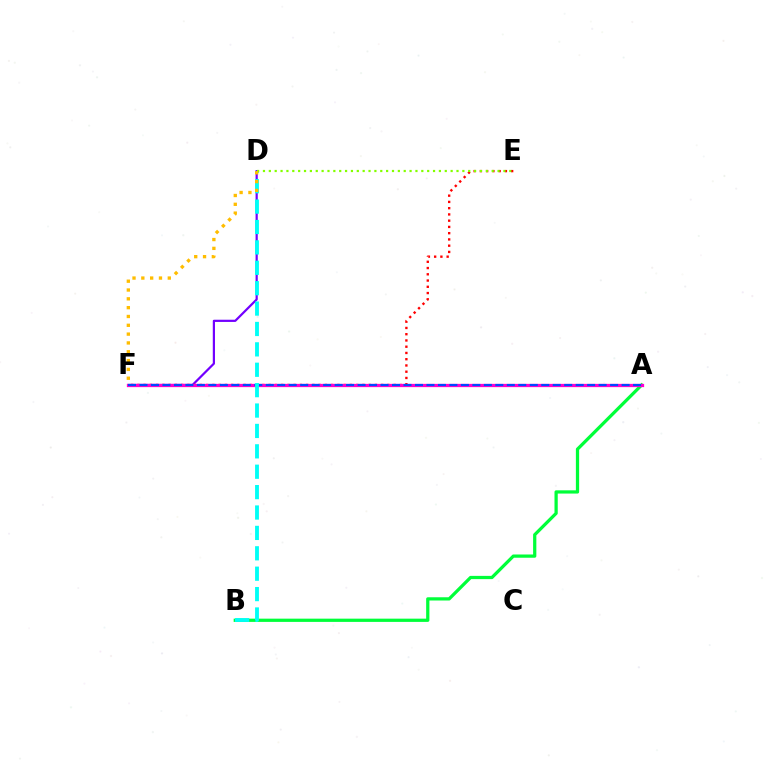{('D', 'F'): [{'color': '#7200ff', 'line_style': 'solid', 'thickness': 1.59}, {'color': '#ffbd00', 'line_style': 'dotted', 'thickness': 2.4}], ('E', 'F'): [{'color': '#ff0000', 'line_style': 'dotted', 'thickness': 1.7}], ('A', 'B'): [{'color': '#00ff39', 'line_style': 'solid', 'thickness': 2.34}], ('A', 'F'): [{'color': '#ff00cf', 'line_style': 'solid', 'thickness': 2.35}, {'color': '#004bff', 'line_style': 'dashed', 'thickness': 1.56}], ('B', 'D'): [{'color': '#00fff6', 'line_style': 'dashed', 'thickness': 2.77}], ('D', 'E'): [{'color': '#84ff00', 'line_style': 'dotted', 'thickness': 1.59}]}